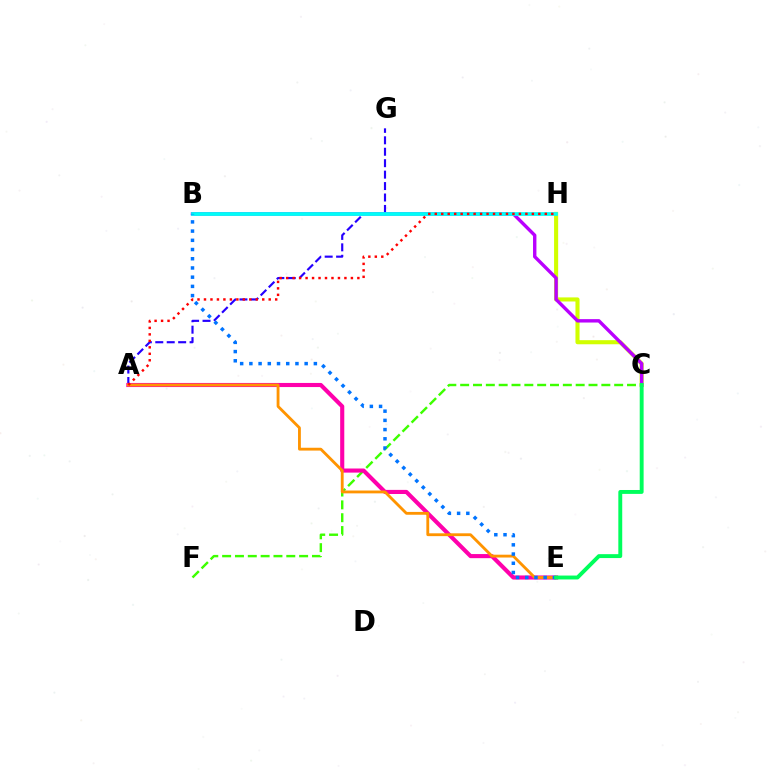{('C', 'F'): [{'color': '#3dff00', 'line_style': 'dashed', 'thickness': 1.74}], ('A', 'G'): [{'color': '#2500ff', 'line_style': 'dashed', 'thickness': 1.55}], ('A', 'E'): [{'color': '#ff00ac', 'line_style': 'solid', 'thickness': 2.96}, {'color': '#ff9400', 'line_style': 'solid', 'thickness': 2.04}], ('C', 'H'): [{'color': '#d1ff00', 'line_style': 'solid', 'thickness': 2.94}], ('B', 'C'): [{'color': '#b900ff', 'line_style': 'solid', 'thickness': 2.44}], ('B', 'H'): [{'color': '#00fff6', 'line_style': 'solid', 'thickness': 2.69}], ('B', 'E'): [{'color': '#0074ff', 'line_style': 'dotted', 'thickness': 2.5}], ('A', 'H'): [{'color': '#ff0000', 'line_style': 'dotted', 'thickness': 1.76}], ('C', 'E'): [{'color': '#00ff5c', 'line_style': 'solid', 'thickness': 2.81}]}